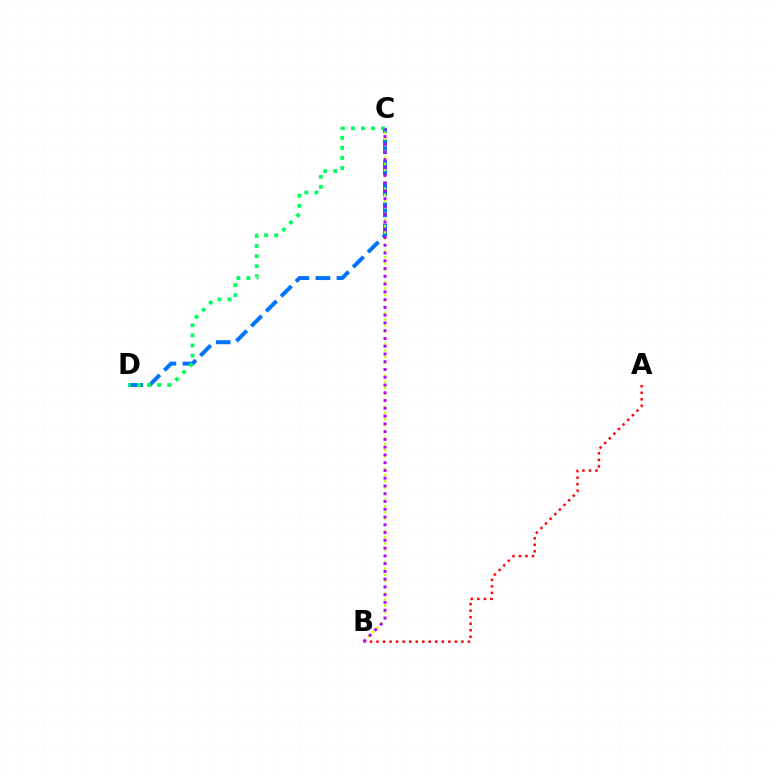{('A', 'B'): [{'color': '#ff0000', 'line_style': 'dotted', 'thickness': 1.77}], ('C', 'D'): [{'color': '#0074ff', 'line_style': 'dashed', 'thickness': 2.86}, {'color': '#00ff5c', 'line_style': 'dotted', 'thickness': 2.74}], ('B', 'C'): [{'color': '#d1ff00', 'line_style': 'dotted', 'thickness': 1.69}, {'color': '#b900ff', 'line_style': 'dotted', 'thickness': 2.11}]}